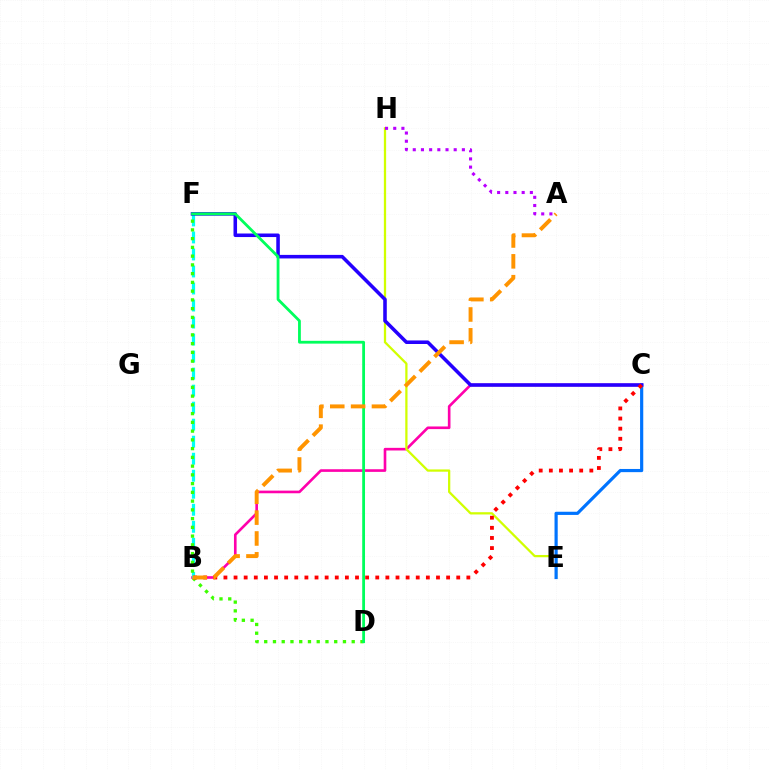{('B', 'C'): [{'color': '#ff00ac', 'line_style': 'solid', 'thickness': 1.9}, {'color': '#ff0000', 'line_style': 'dotted', 'thickness': 2.75}], ('E', 'H'): [{'color': '#d1ff00', 'line_style': 'solid', 'thickness': 1.63}], ('A', 'H'): [{'color': '#b900ff', 'line_style': 'dotted', 'thickness': 2.22}], ('C', 'E'): [{'color': '#0074ff', 'line_style': 'solid', 'thickness': 2.29}], ('B', 'F'): [{'color': '#00fff6', 'line_style': 'dashed', 'thickness': 2.31}], ('D', 'F'): [{'color': '#3dff00', 'line_style': 'dotted', 'thickness': 2.38}, {'color': '#00ff5c', 'line_style': 'solid', 'thickness': 2.01}], ('C', 'F'): [{'color': '#2500ff', 'line_style': 'solid', 'thickness': 2.55}], ('A', 'B'): [{'color': '#ff9400', 'line_style': 'dashed', 'thickness': 2.83}]}